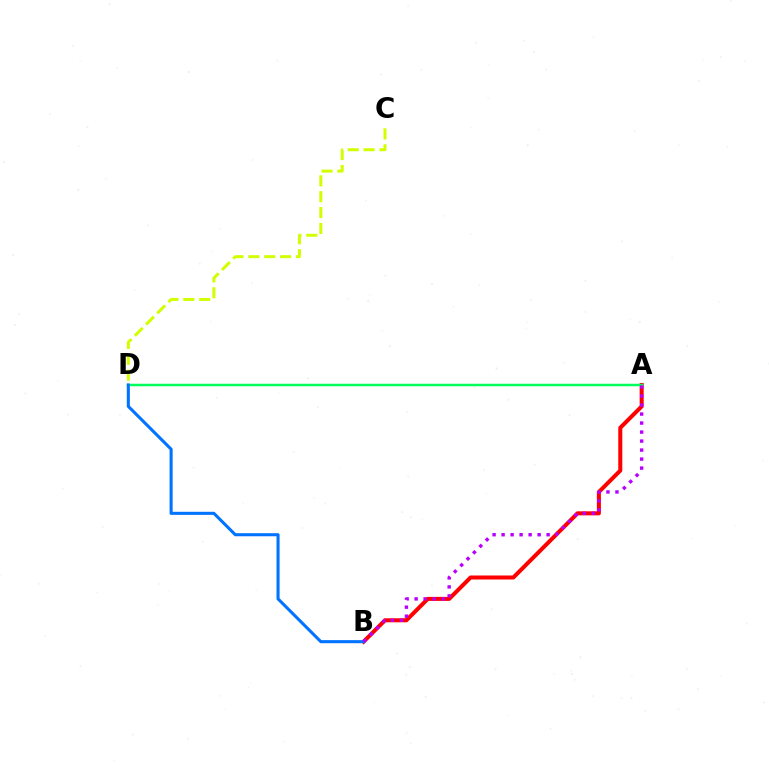{('C', 'D'): [{'color': '#d1ff00', 'line_style': 'dashed', 'thickness': 2.16}], ('A', 'B'): [{'color': '#ff0000', 'line_style': 'solid', 'thickness': 2.9}, {'color': '#b900ff', 'line_style': 'dotted', 'thickness': 2.45}], ('A', 'D'): [{'color': '#00ff5c', 'line_style': 'solid', 'thickness': 1.79}], ('B', 'D'): [{'color': '#0074ff', 'line_style': 'solid', 'thickness': 2.22}]}